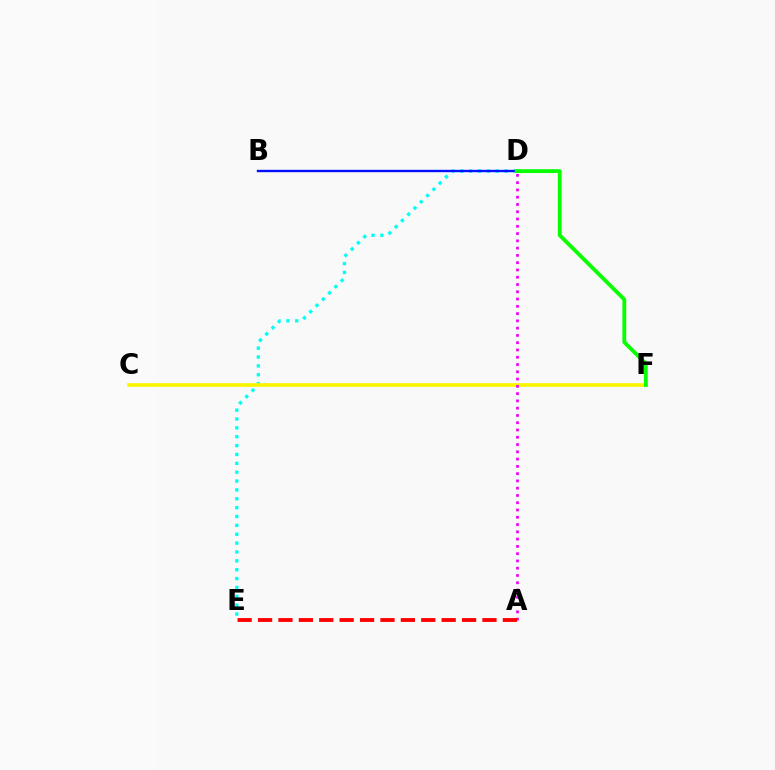{('D', 'E'): [{'color': '#00fff6', 'line_style': 'dotted', 'thickness': 2.41}], ('B', 'D'): [{'color': '#0010ff', 'line_style': 'solid', 'thickness': 1.71}], ('C', 'F'): [{'color': '#fcf500', 'line_style': 'solid', 'thickness': 2.64}], ('D', 'F'): [{'color': '#08ff00', 'line_style': 'solid', 'thickness': 2.75}], ('A', 'D'): [{'color': '#ee00ff', 'line_style': 'dotted', 'thickness': 1.98}], ('A', 'E'): [{'color': '#ff0000', 'line_style': 'dashed', 'thickness': 2.77}]}